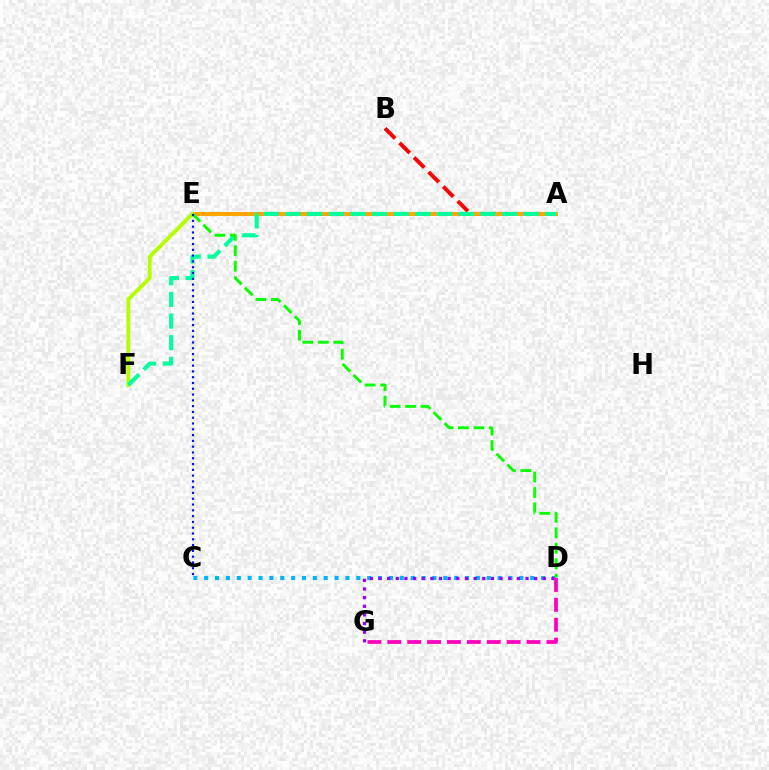{('A', 'B'): [{'color': '#ff0000', 'line_style': 'dashed', 'thickness': 2.8}], ('A', 'E'): [{'color': '#ffa500', 'line_style': 'solid', 'thickness': 2.88}], ('E', 'F'): [{'color': '#b3ff00', 'line_style': 'solid', 'thickness': 2.79}], ('A', 'F'): [{'color': '#00ff9d', 'line_style': 'dashed', 'thickness': 2.94}], ('C', 'D'): [{'color': '#00b5ff', 'line_style': 'dotted', 'thickness': 2.95}], ('D', 'E'): [{'color': '#08ff00', 'line_style': 'dashed', 'thickness': 2.1}], ('D', 'G'): [{'color': '#9b00ff', 'line_style': 'dotted', 'thickness': 2.35}, {'color': '#ff00bd', 'line_style': 'dashed', 'thickness': 2.7}], ('C', 'E'): [{'color': '#0010ff', 'line_style': 'dotted', 'thickness': 1.57}]}